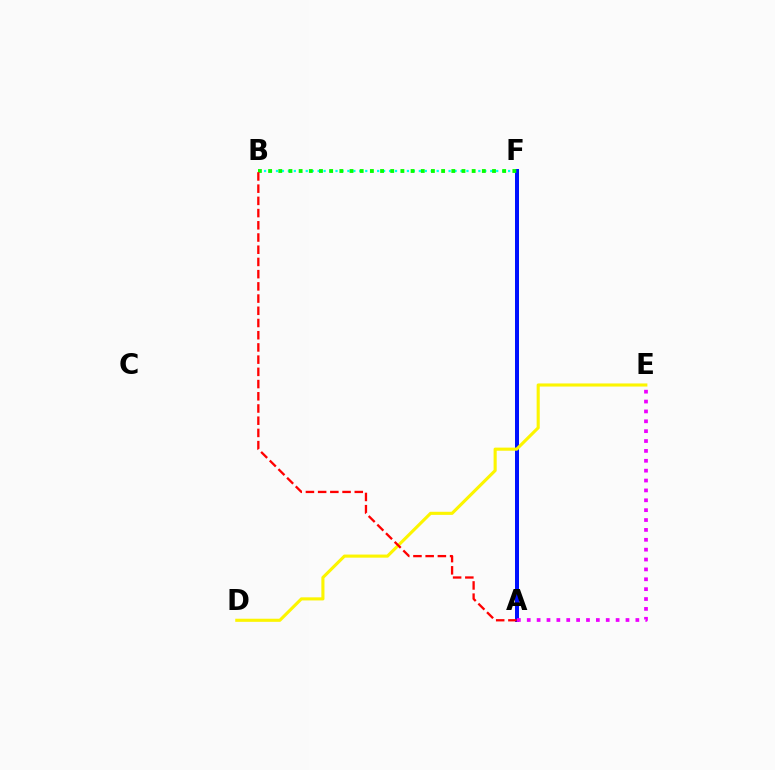{('B', 'F'): [{'color': '#00fff6', 'line_style': 'dotted', 'thickness': 1.62}, {'color': '#08ff00', 'line_style': 'dotted', 'thickness': 2.77}], ('A', 'F'): [{'color': '#0010ff', 'line_style': 'solid', 'thickness': 2.87}], ('D', 'E'): [{'color': '#fcf500', 'line_style': 'solid', 'thickness': 2.24}], ('A', 'E'): [{'color': '#ee00ff', 'line_style': 'dotted', 'thickness': 2.68}], ('A', 'B'): [{'color': '#ff0000', 'line_style': 'dashed', 'thickness': 1.66}]}